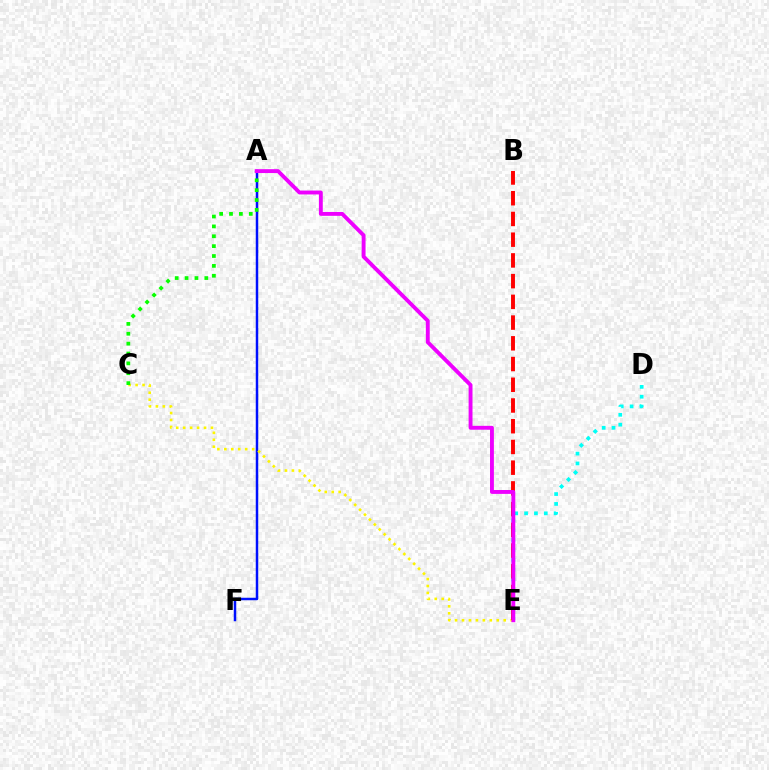{('D', 'E'): [{'color': '#00fff6', 'line_style': 'dotted', 'thickness': 2.68}], ('A', 'F'): [{'color': '#0010ff', 'line_style': 'solid', 'thickness': 1.79}], ('C', 'E'): [{'color': '#fcf500', 'line_style': 'dotted', 'thickness': 1.89}], ('B', 'E'): [{'color': '#ff0000', 'line_style': 'dashed', 'thickness': 2.82}], ('A', 'C'): [{'color': '#08ff00', 'line_style': 'dotted', 'thickness': 2.68}], ('A', 'E'): [{'color': '#ee00ff', 'line_style': 'solid', 'thickness': 2.8}]}